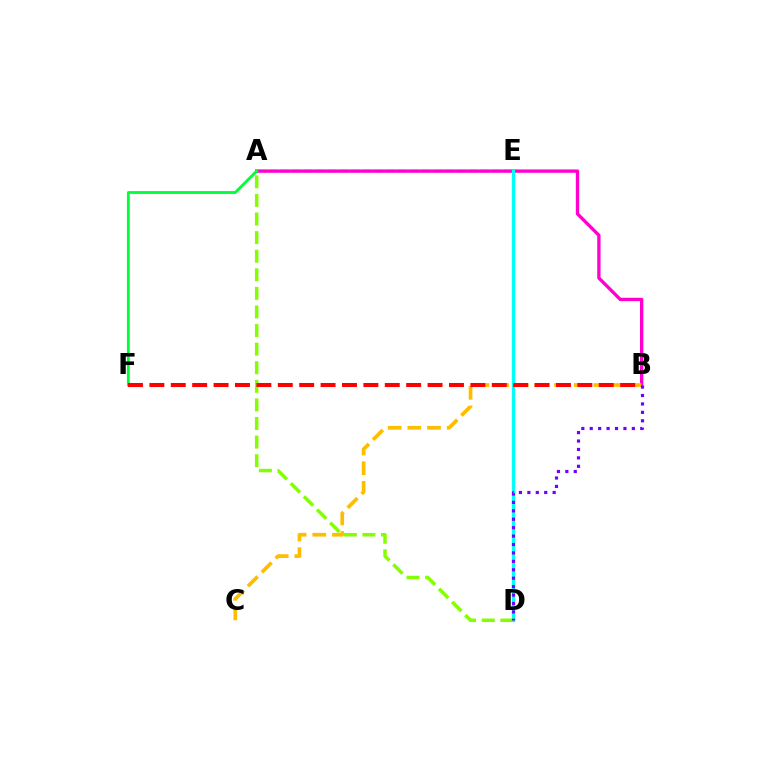{('A', 'E'): [{'color': '#004bff', 'line_style': 'dashed', 'thickness': 1.6}], ('A', 'B'): [{'color': '#ff00cf', 'line_style': 'solid', 'thickness': 2.4}], ('D', 'E'): [{'color': '#00fff6', 'line_style': 'solid', 'thickness': 2.39}], ('B', 'C'): [{'color': '#ffbd00', 'line_style': 'dashed', 'thickness': 2.67}], ('A', 'D'): [{'color': '#84ff00', 'line_style': 'dashed', 'thickness': 2.53}], ('A', 'F'): [{'color': '#00ff39', 'line_style': 'solid', 'thickness': 2.05}], ('B', 'F'): [{'color': '#ff0000', 'line_style': 'dashed', 'thickness': 2.91}], ('B', 'D'): [{'color': '#7200ff', 'line_style': 'dotted', 'thickness': 2.29}]}